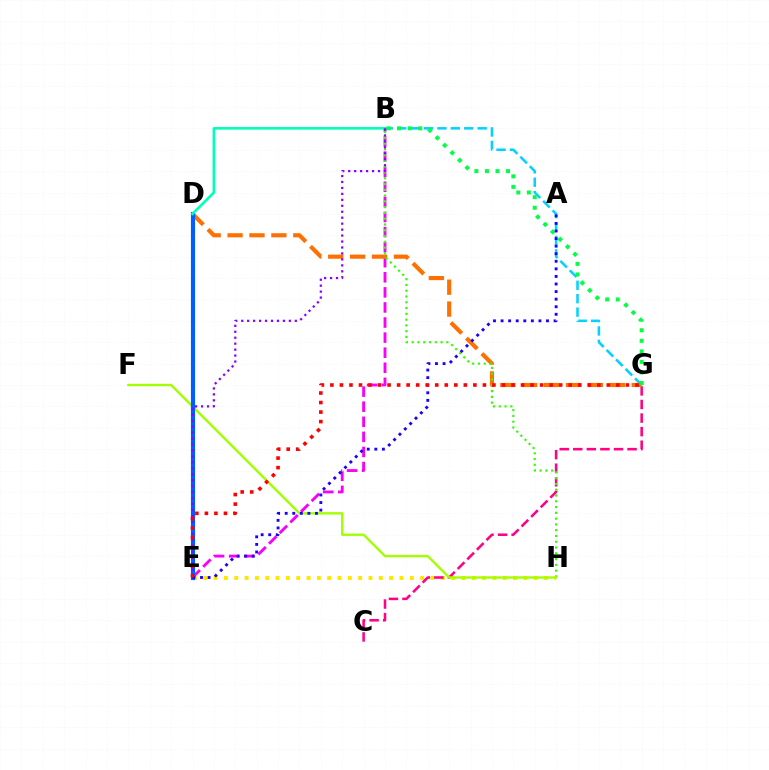{('B', 'G'): [{'color': '#00d3ff', 'line_style': 'dashed', 'thickness': 1.82}, {'color': '#00ff45', 'line_style': 'dotted', 'thickness': 2.87}], ('E', 'H'): [{'color': '#ffe600', 'line_style': 'dotted', 'thickness': 2.81}], ('B', 'E'): [{'color': '#fa00f9', 'line_style': 'dashed', 'thickness': 2.05}, {'color': '#8a00ff', 'line_style': 'dotted', 'thickness': 1.62}], ('C', 'G'): [{'color': '#ff0088', 'line_style': 'dashed', 'thickness': 1.84}], ('D', 'G'): [{'color': '#ff7000', 'line_style': 'dashed', 'thickness': 2.98}], ('B', 'H'): [{'color': '#31ff00', 'line_style': 'dotted', 'thickness': 1.57}], ('F', 'H'): [{'color': '#a2ff00', 'line_style': 'solid', 'thickness': 1.71}], ('D', 'E'): [{'color': '#005dff', 'line_style': 'solid', 'thickness': 3.0}], ('A', 'E'): [{'color': '#1900ff', 'line_style': 'dotted', 'thickness': 2.06}], ('B', 'D'): [{'color': '#00ffbb', 'line_style': 'solid', 'thickness': 1.87}], ('E', 'G'): [{'color': '#ff0000', 'line_style': 'dotted', 'thickness': 2.59}]}